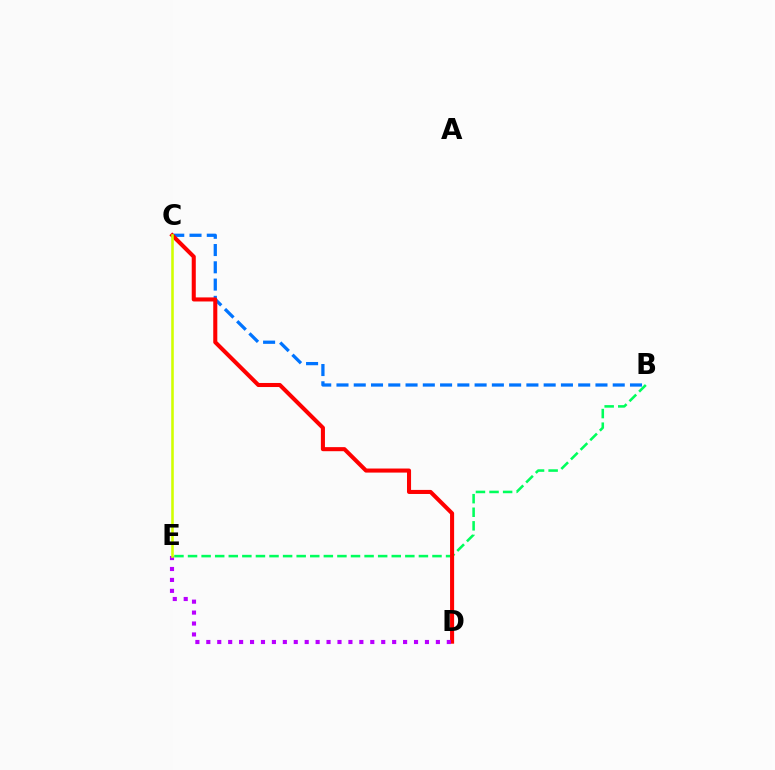{('B', 'E'): [{'color': '#00ff5c', 'line_style': 'dashed', 'thickness': 1.84}], ('B', 'C'): [{'color': '#0074ff', 'line_style': 'dashed', 'thickness': 2.35}], ('C', 'D'): [{'color': '#ff0000', 'line_style': 'solid', 'thickness': 2.93}], ('D', 'E'): [{'color': '#b900ff', 'line_style': 'dotted', 'thickness': 2.97}], ('C', 'E'): [{'color': '#d1ff00', 'line_style': 'solid', 'thickness': 1.86}]}